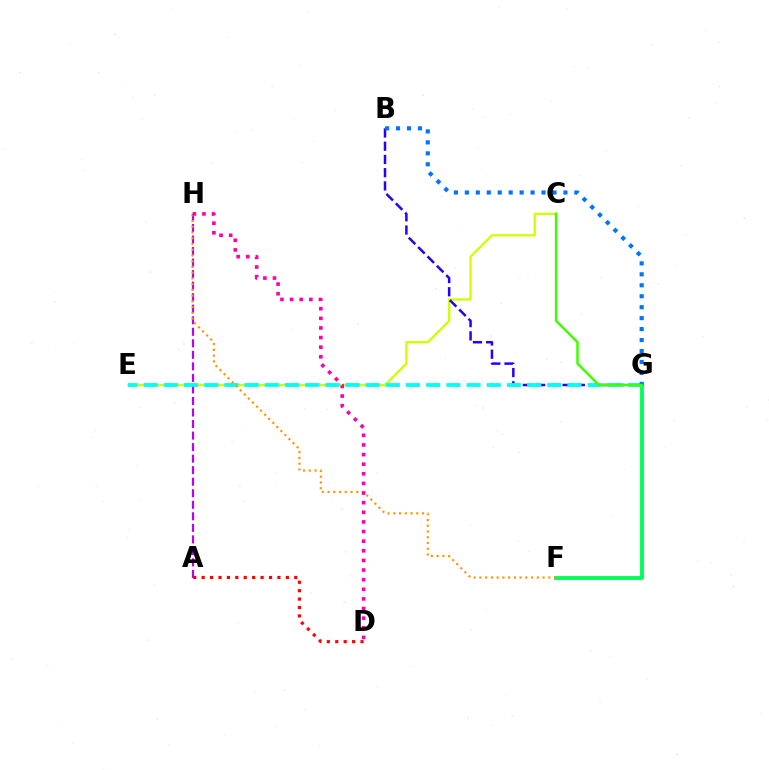{('A', 'H'): [{'color': '#b900ff', 'line_style': 'dashed', 'thickness': 1.57}], ('C', 'E'): [{'color': '#d1ff00', 'line_style': 'solid', 'thickness': 1.68}], ('B', 'G'): [{'color': '#2500ff', 'line_style': 'dashed', 'thickness': 1.8}, {'color': '#0074ff', 'line_style': 'dotted', 'thickness': 2.98}], ('F', 'G'): [{'color': '#00ff5c', 'line_style': 'solid', 'thickness': 2.78}], ('E', 'G'): [{'color': '#00fff6', 'line_style': 'dashed', 'thickness': 2.74}], ('F', 'H'): [{'color': '#ff9400', 'line_style': 'dotted', 'thickness': 1.56}], ('A', 'D'): [{'color': '#ff0000', 'line_style': 'dotted', 'thickness': 2.29}], ('C', 'G'): [{'color': '#3dff00', 'line_style': 'solid', 'thickness': 1.79}], ('D', 'H'): [{'color': '#ff00ac', 'line_style': 'dotted', 'thickness': 2.61}]}